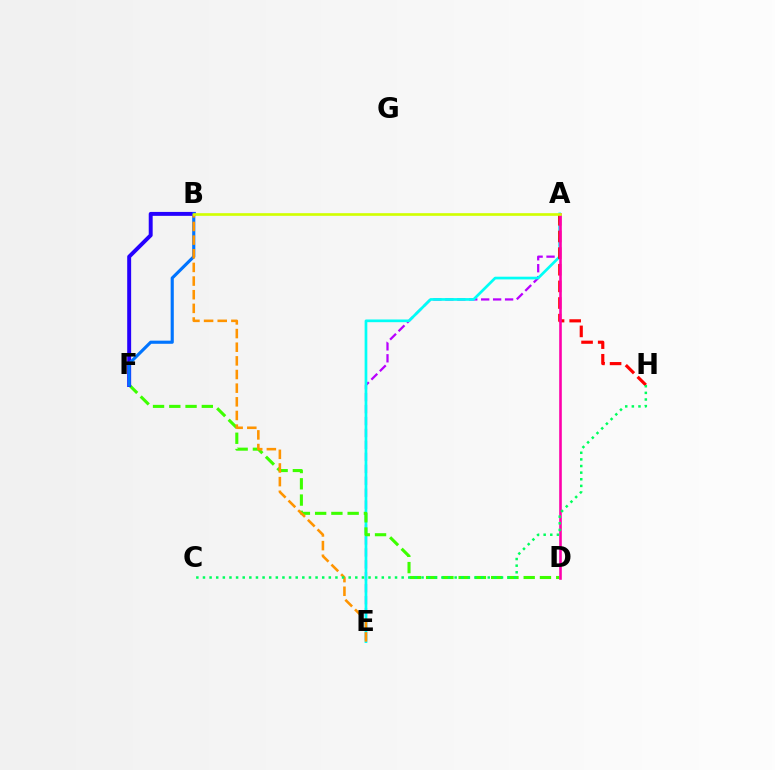{('A', 'E'): [{'color': '#b900ff', 'line_style': 'dashed', 'thickness': 1.62}, {'color': '#00fff6', 'line_style': 'solid', 'thickness': 1.95}], ('D', 'F'): [{'color': '#3dff00', 'line_style': 'dashed', 'thickness': 2.21}], ('A', 'H'): [{'color': '#ff0000', 'line_style': 'dashed', 'thickness': 2.26}], ('B', 'F'): [{'color': '#2500ff', 'line_style': 'solid', 'thickness': 2.83}, {'color': '#0074ff', 'line_style': 'solid', 'thickness': 2.25}], ('A', 'D'): [{'color': '#ff00ac', 'line_style': 'solid', 'thickness': 1.88}], ('B', 'E'): [{'color': '#ff9400', 'line_style': 'dashed', 'thickness': 1.85}], ('A', 'B'): [{'color': '#d1ff00', 'line_style': 'solid', 'thickness': 1.91}], ('C', 'H'): [{'color': '#00ff5c', 'line_style': 'dotted', 'thickness': 1.8}]}